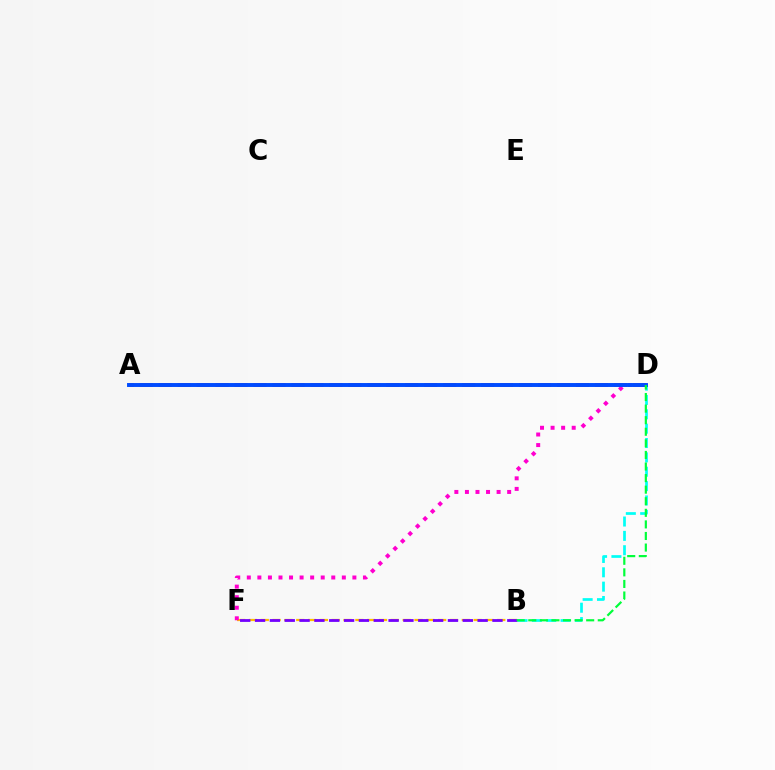{('B', 'F'): [{'color': '#ffbd00', 'line_style': 'dashed', 'thickness': 1.61}, {'color': '#7200ff', 'line_style': 'dashed', 'thickness': 2.02}], ('B', 'D'): [{'color': '#00fff6', 'line_style': 'dashed', 'thickness': 1.95}, {'color': '#00ff39', 'line_style': 'dashed', 'thickness': 1.57}], ('A', 'D'): [{'color': '#ff0000', 'line_style': 'dashed', 'thickness': 2.58}, {'color': '#84ff00', 'line_style': 'solid', 'thickness': 1.56}, {'color': '#004bff', 'line_style': 'solid', 'thickness': 2.83}], ('D', 'F'): [{'color': '#ff00cf', 'line_style': 'dotted', 'thickness': 2.87}]}